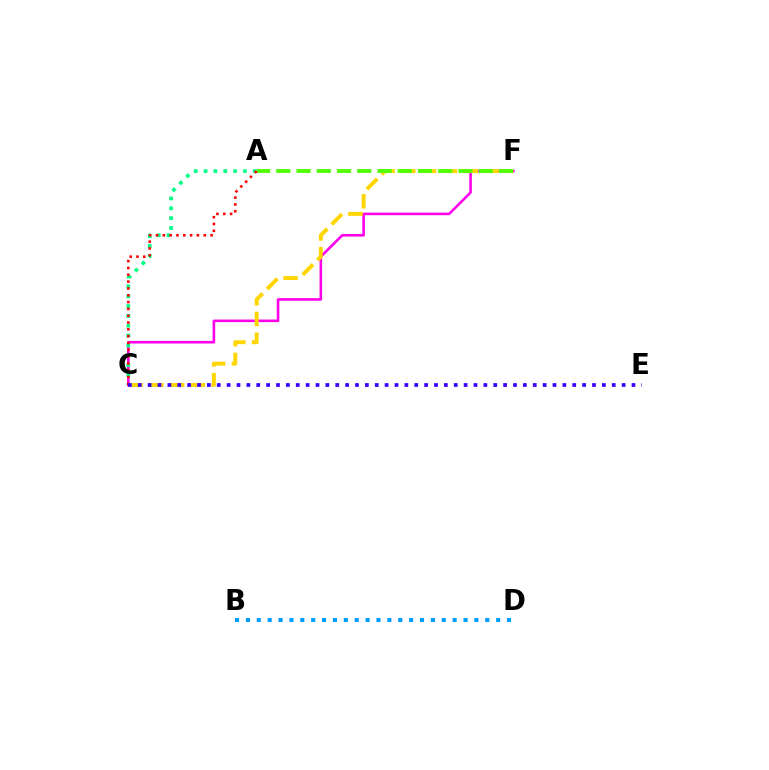{('C', 'F'): [{'color': '#ff00ed', 'line_style': 'solid', 'thickness': 1.86}, {'color': '#ffd500', 'line_style': 'dashed', 'thickness': 2.82}], ('B', 'D'): [{'color': '#009eff', 'line_style': 'dotted', 'thickness': 2.96}], ('A', 'C'): [{'color': '#00ff86', 'line_style': 'dotted', 'thickness': 2.68}, {'color': '#ff0000', 'line_style': 'dotted', 'thickness': 1.85}], ('A', 'F'): [{'color': '#4fff00', 'line_style': 'dashed', 'thickness': 2.75}], ('C', 'E'): [{'color': '#3700ff', 'line_style': 'dotted', 'thickness': 2.68}]}